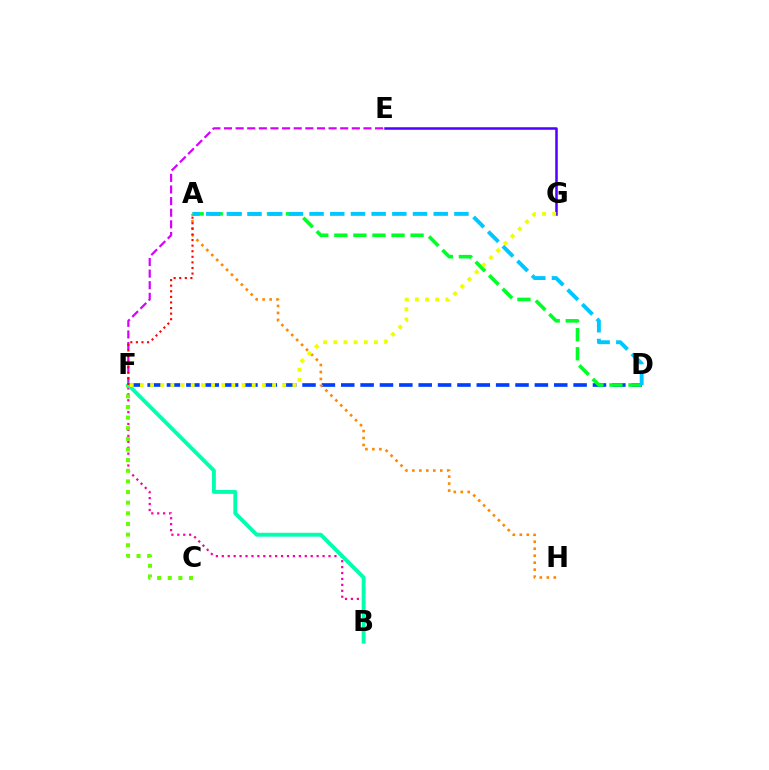{('B', 'F'): [{'color': '#ff00a0', 'line_style': 'dotted', 'thickness': 1.61}, {'color': '#00ffaf', 'line_style': 'solid', 'thickness': 2.79}], ('E', 'F'): [{'color': '#d600ff', 'line_style': 'dashed', 'thickness': 1.58}], ('D', 'F'): [{'color': '#003fff', 'line_style': 'dashed', 'thickness': 2.63}], ('A', 'H'): [{'color': '#ff8800', 'line_style': 'dotted', 'thickness': 1.9}], ('C', 'F'): [{'color': '#66ff00', 'line_style': 'dotted', 'thickness': 2.89}], ('A', 'D'): [{'color': '#00ff27', 'line_style': 'dashed', 'thickness': 2.59}, {'color': '#00c7ff', 'line_style': 'dashed', 'thickness': 2.81}], ('A', 'F'): [{'color': '#ff0000', 'line_style': 'dotted', 'thickness': 1.52}], ('E', 'G'): [{'color': '#4f00ff', 'line_style': 'solid', 'thickness': 1.81}], ('F', 'G'): [{'color': '#eeff00', 'line_style': 'dotted', 'thickness': 2.76}]}